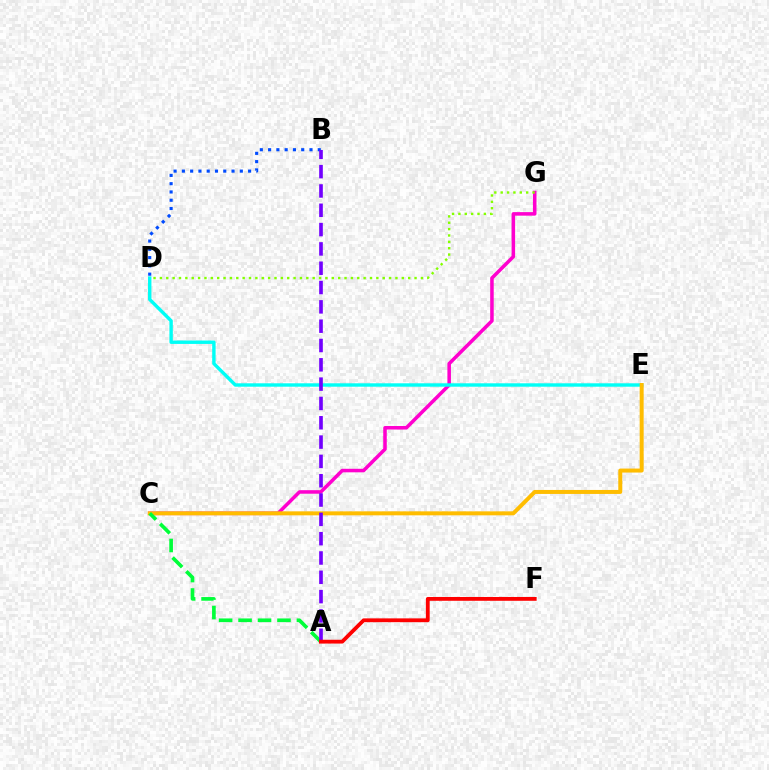{('C', 'G'): [{'color': '#ff00cf', 'line_style': 'solid', 'thickness': 2.54}], ('D', 'G'): [{'color': '#84ff00', 'line_style': 'dotted', 'thickness': 1.73}], ('D', 'E'): [{'color': '#00fff6', 'line_style': 'solid', 'thickness': 2.45}], ('C', 'E'): [{'color': '#ffbd00', 'line_style': 'solid', 'thickness': 2.87}], ('A', 'C'): [{'color': '#00ff39', 'line_style': 'dashed', 'thickness': 2.64}], ('B', 'D'): [{'color': '#004bff', 'line_style': 'dotted', 'thickness': 2.25}], ('A', 'B'): [{'color': '#7200ff', 'line_style': 'dashed', 'thickness': 2.62}], ('A', 'F'): [{'color': '#ff0000', 'line_style': 'solid', 'thickness': 2.74}]}